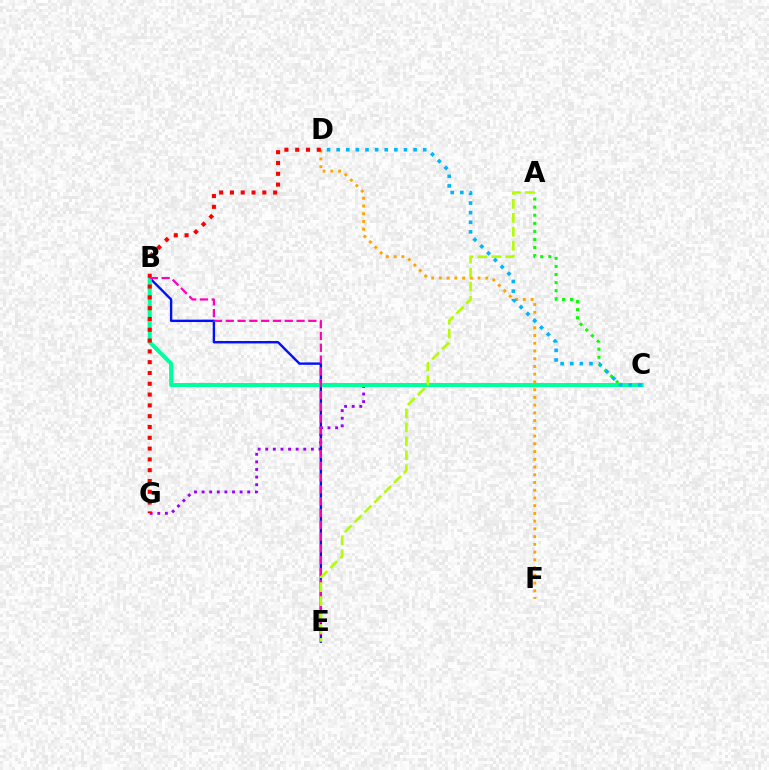{('C', 'G'): [{'color': '#9b00ff', 'line_style': 'dotted', 'thickness': 2.07}], ('B', 'E'): [{'color': '#0010ff', 'line_style': 'solid', 'thickness': 1.73}, {'color': '#ff00bd', 'line_style': 'dashed', 'thickness': 1.6}], ('D', 'F'): [{'color': '#ffa500', 'line_style': 'dotted', 'thickness': 2.1}], ('A', 'C'): [{'color': '#08ff00', 'line_style': 'dotted', 'thickness': 2.19}], ('B', 'C'): [{'color': '#00ff9d', 'line_style': 'solid', 'thickness': 2.89}], ('C', 'D'): [{'color': '#00b5ff', 'line_style': 'dotted', 'thickness': 2.61}], ('D', 'G'): [{'color': '#ff0000', 'line_style': 'dotted', 'thickness': 2.93}], ('A', 'E'): [{'color': '#b3ff00', 'line_style': 'dashed', 'thickness': 1.89}]}